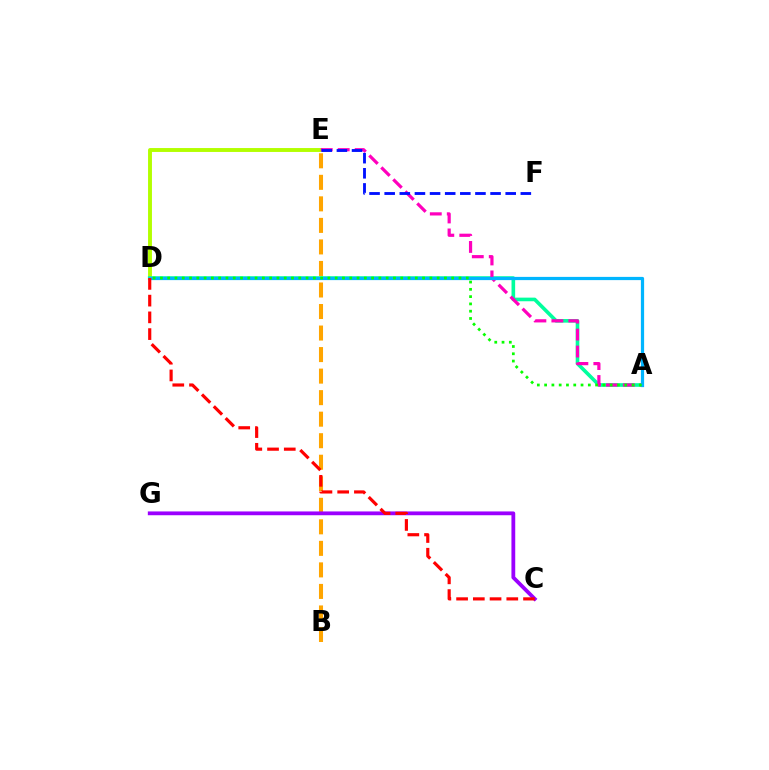{('D', 'E'): [{'color': '#b3ff00', 'line_style': 'solid', 'thickness': 2.81}], ('A', 'D'): [{'color': '#00ff9d', 'line_style': 'solid', 'thickness': 2.61}, {'color': '#00b5ff', 'line_style': 'solid', 'thickness': 2.32}, {'color': '#08ff00', 'line_style': 'dotted', 'thickness': 1.98}], ('A', 'E'): [{'color': '#ff00bd', 'line_style': 'dashed', 'thickness': 2.3}], ('B', 'E'): [{'color': '#ffa500', 'line_style': 'dashed', 'thickness': 2.93}], ('C', 'G'): [{'color': '#9b00ff', 'line_style': 'solid', 'thickness': 2.73}], ('E', 'F'): [{'color': '#0010ff', 'line_style': 'dashed', 'thickness': 2.06}], ('C', 'D'): [{'color': '#ff0000', 'line_style': 'dashed', 'thickness': 2.27}]}